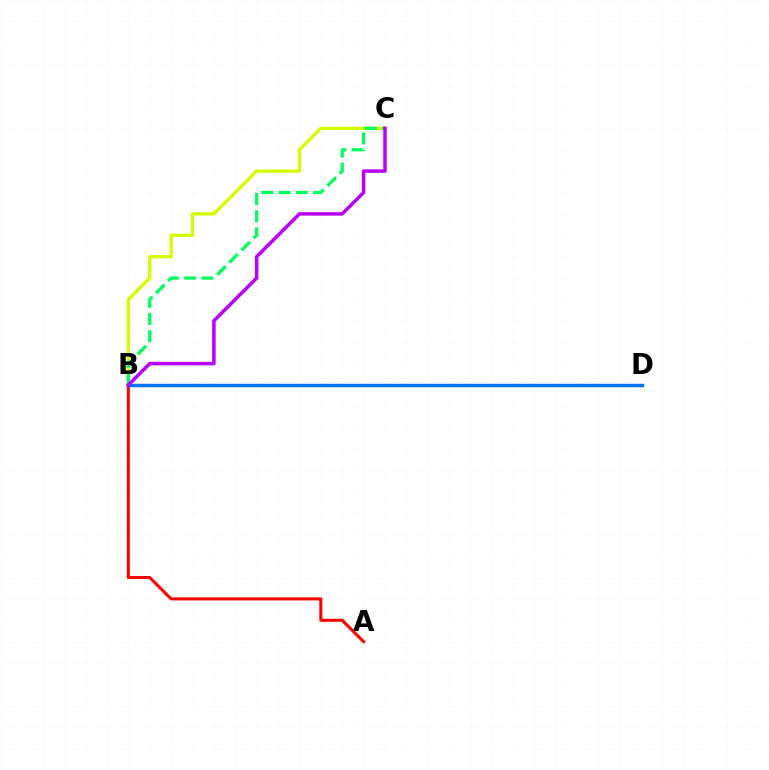{('A', 'B'): [{'color': '#ff0000', 'line_style': 'solid', 'thickness': 2.19}], ('B', 'C'): [{'color': '#d1ff00', 'line_style': 'solid', 'thickness': 2.37}, {'color': '#00ff5c', 'line_style': 'dashed', 'thickness': 2.34}, {'color': '#b900ff', 'line_style': 'solid', 'thickness': 2.51}], ('B', 'D'): [{'color': '#0074ff', 'line_style': 'solid', 'thickness': 2.49}]}